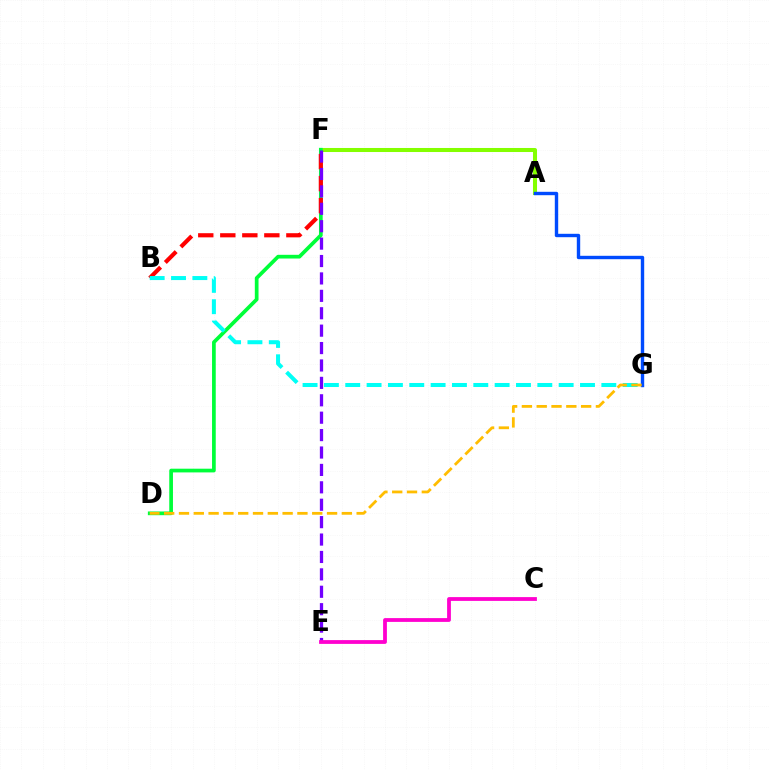{('A', 'F'): [{'color': '#84ff00', 'line_style': 'solid', 'thickness': 2.91}], ('D', 'F'): [{'color': '#00ff39', 'line_style': 'solid', 'thickness': 2.67}], ('B', 'F'): [{'color': '#ff0000', 'line_style': 'dashed', 'thickness': 2.99}], ('A', 'G'): [{'color': '#004bff', 'line_style': 'solid', 'thickness': 2.45}], ('B', 'G'): [{'color': '#00fff6', 'line_style': 'dashed', 'thickness': 2.9}], ('E', 'F'): [{'color': '#7200ff', 'line_style': 'dashed', 'thickness': 2.36}], ('C', 'E'): [{'color': '#ff00cf', 'line_style': 'solid', 'thickness': 2.73}], ('D', 'G'): [{'color': '#ffbd00', 'line_style': 'dashed', 'thickness': 2.01}]}